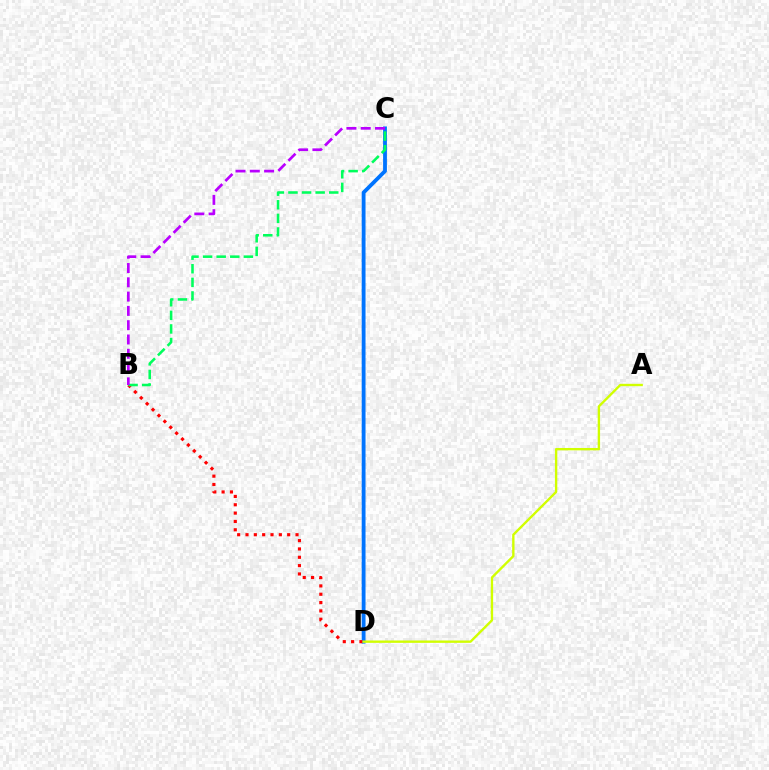{('C', 'D'): [{'color': '#0074ff', 'line_style': 'solid', 'thickness': 2.75}], ('B', 'D'): [{'color': '#ff0000', 'line_style': 'dotted', 'thickness': 2.26}], ('B', 'C'): [{'color': '#00ff5c', 'line_style': 'dashed', 'thickness': 1.85}, {'color': '#b900ff', 'line_style': 'dashed', 'thickness': 1.94}], ('A', 'D'): [{'color': '#d1ff00', 'line_style': 'solid', 'thickness': 1.71}]}